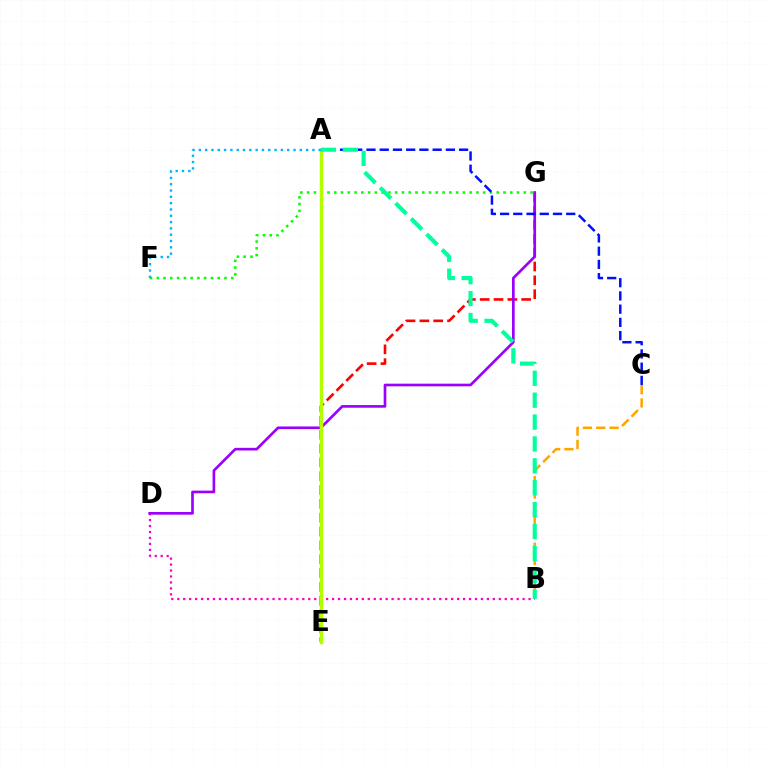{('B', 'C'): [{'color': '#ffa500', 'line_style': 'dashed', 'thickness': 1.81}], ('E', 'G'): [{'color': '#ff0000', 'line_style': 'dashed', 'thickness': 1.88}], ('B', 'D'): [{'color': '#ff00bd', 'line_style': 'dotted', 'thickness': 1.62}], ('D', 'G'): [{'color': '#9b00ff', 'line_style': 'solid', 'thickness': 1.92}], ('F', 'G'): [{'color': '#08ff00', 'line_style': 'dotted', 'thickness': 1.84}], ('A', 'C'): [{'color': '#0010ff', 'line_style': 'dashed', 'thickness': 1.8}], ('A', 'E'): [{'color': '#b3ff00', 'line_style': 'solid', 'thickness': 2.52}], ('A', 'F'): [{'color': '#00b5ff', 'line_style': 'dotted', 'thickness': 1.71}], ('A', 'B'): [{'color': '#00ff9d', 'line_style': 'dashed', 'thickness': 2.97}]}